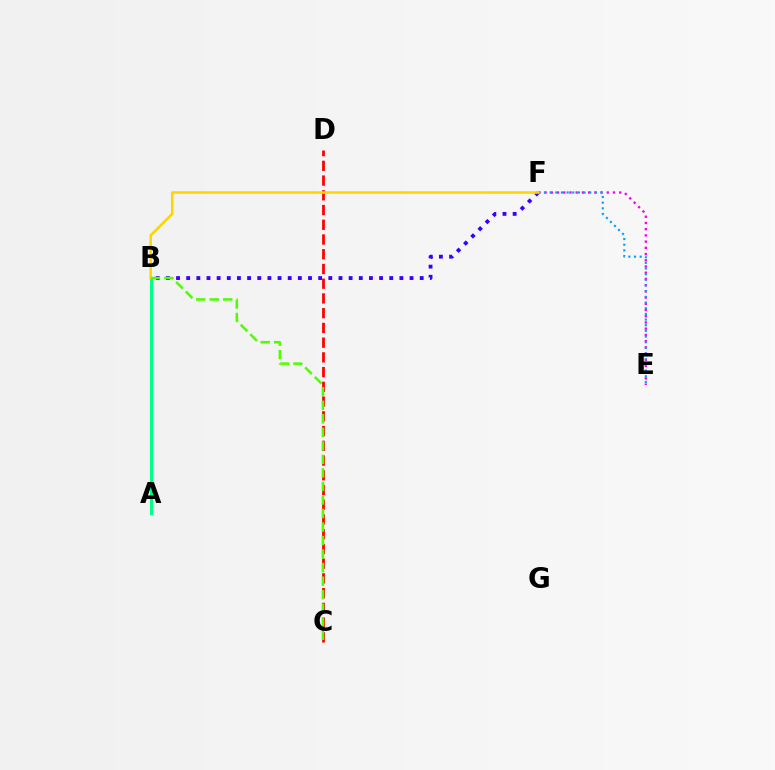{('B', 'F'): [{'color': '#3700ff', 'line_style': 'dotted', 'thickness': 2.76}, {'color': '#ffd500', 'line_style': 'solid', 'thickness': 1.83}], ('E', 'F'): [{'color': '#ff00ed', 'line_style': 'dotted', 'thickness': 1.69}, {'color': '#009eff', 'line_style': 'dotted', 'thickness': 1.54}], ('C', 'D'): [{'color': '#ff0000', 'line_style': 'dashed', 'thickness': 2.0}], ('A', 'B'): [{'color': '#00ff86', 'line_style': 'solid', 'thickness': 2.22}], ('B', 'C'): [{'color': '#4fff00', 'line_style': 'dashed', 'thickness': 1.84}]}